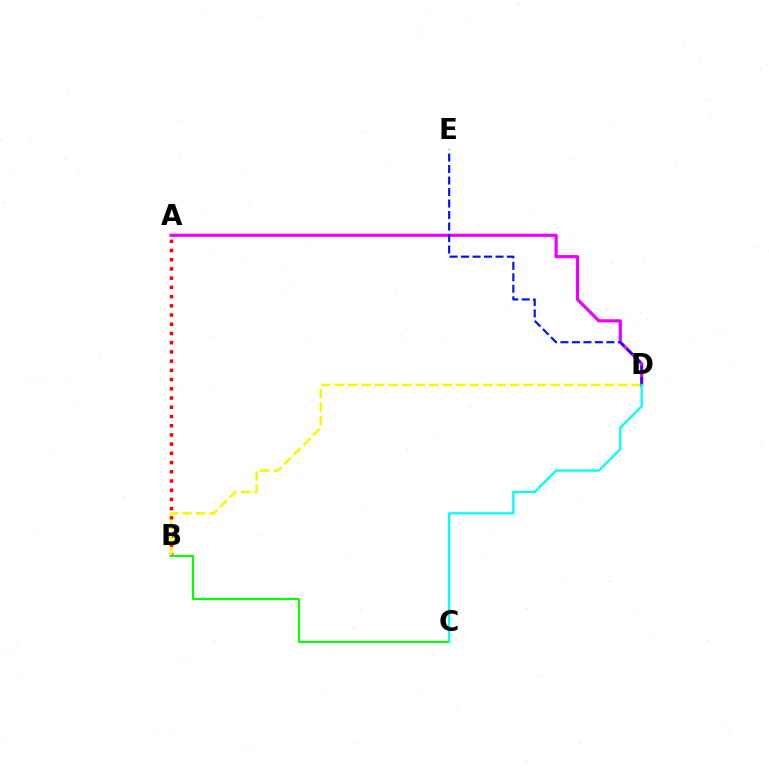{('A', 'B'): [{'color': '#ff0000', 'line_style': 'dotted', 'thickness': 2.51}], ('B', 'D'): [{'color': '#fcf500', 'line_style': 'dashed', 'thickness': 1.83}], ('A', 'D'): [{'color': '#ee00ff', 'line_style': 'solid', 'thickness': 2.3}], ('B', 'C'): [{'color': '#08ff00', 'line_style': 'solid', 'thickness': 1.54}], ('D', 'E'): [{'color': '#0010ff', 'line_style': 'dashed', 'thickness': 1.56}], ('C', 'D'): [{'color': '#00fff6', 'line_style': 'solid', 'thickness': 1.66}]}